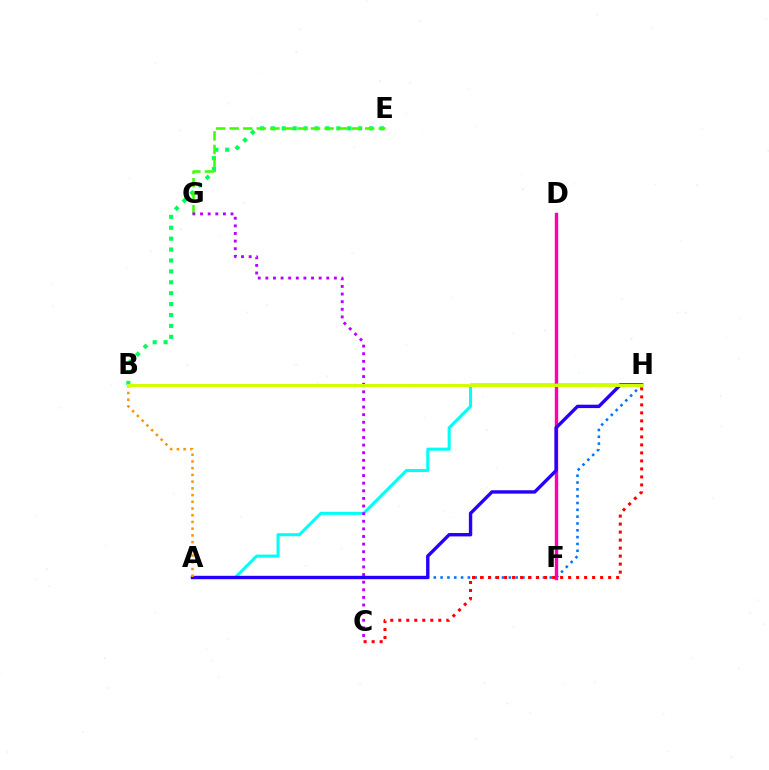{('A', 'H'): [{'color': '#0074ff', 'line_style': 'dotted', 'thickness': 1.85}, {'color': '#00fff6', 'line_style': 'solid', 'thickness': 2.2}, {'color': '#2500ff', 'line_style': 'solid', 'thickness': 2.43}], ('D', 'F'): [{'color': '#ff00ac', 'line_style': 'solid', 'thickness': 2.45}], ('B', 'E'): [{'color': '#00ff5c', 'line_style': 'dotted', 'thickness': 2.96}], ('E', 'G'): [{'color': '#3dff00', 'line_style': 'dashed', 'thickness': 1.84}], ('C', 'G'): [{'color': '#b900ff', 'line_style': 'dotted', 'thickness': 2.07}], ('A', 'B'): [{'color': '#ff9400', 'line_style': 'dotted', 'thickness': 1.83}], ('B', 'H'): [{'color': '#d1ff00', 'line_style': 'solid', 'thickness': 2.14}], ('C', 'H'): [{'color': '#ff0000', 'line_style': 'dotted', 'thickness': 2.17}]}